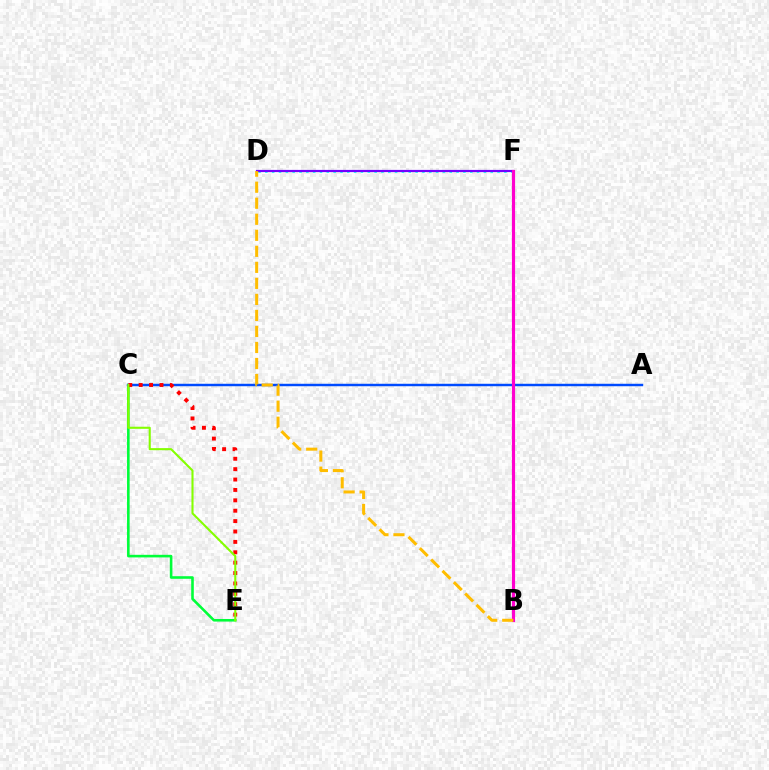{('D', 'F'): [{'color': '#00fff6', 'line_style': 'dotted', 'thickness': 1.86}, {'color': '#7200ff', 'line_style': 'solid', 'thickness': 1.58}], ('C', 'E'): [{'color': '#00ff39', 'line_style': 'solid', 'thickness': 1.87}, {'color': '#ff0000', 'line_style': 'dotted', 'thickness': 2.82}, {'color': '#84ff00', 'line_style': 'solid', 'thickness': 1.51}], ('A', 'C'): [{'color': '#004bff', 'line_style': 'solid', 'thickness': 1.77}], ('B', 'F'): [{'color': '#ff00cf', 'line_style': 'solid', 'thickness': 2.28}], ('B', 'D'): [{'color': '#ffbd00', 'line_style': 'dashed', 'thickness': 2.18}]}